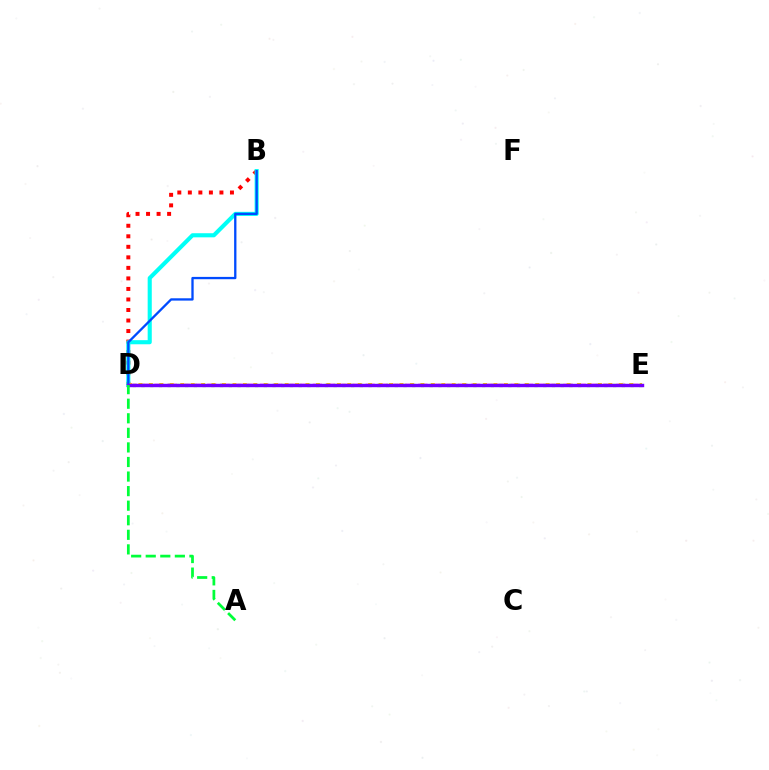{('B', 'D'): [{'color': '#ff0000', 'line_style': 'dotted', 'thickness': 2.86}, {'color': '#00fff6', 'line_style': 'solid', 'thickness': 2.96}, {'color': '#004bff', 'line_style': 'solid', 'thickness': 1.66}], ('D', 'E'): [{'color': '#ff00cf', 'line_style': 'dashed', 'thickness': 1.79}, {'color': '#ffbd00', 'line_style': 'dotted', 'thickness': 2.84}, {'color': '#84ff00', 'line_style': 'dotted', 'thickness': 2.37}, {'color': '#7200ff', 'line_style': 'solid', 'thickness': 2.46}], ('A', 'D'): [{'color': '#00ff39', 'line_style': 'dashed', 'thickness': 1.98}]}